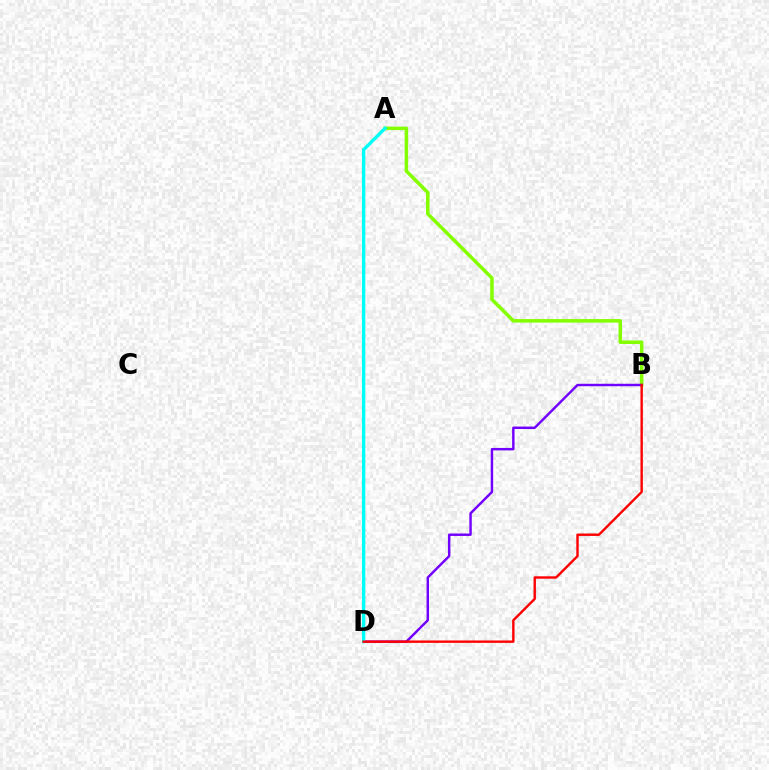{('A', 'B'): [{'color': '#84ff00', 'line_style': 'solid', 'thickness': 2.53}], ('B', 'D'): [{'color': '#7200ff', 'line_style': 'solid', 'thickness': 1.76}, {'color': '#ff0000', 'line_style': 'solid', 'thickness': 1.72}], ('A', 'D'): [{'color': '#00fff6', 'line_style': 'solid', 'thickness': 2.4}]}